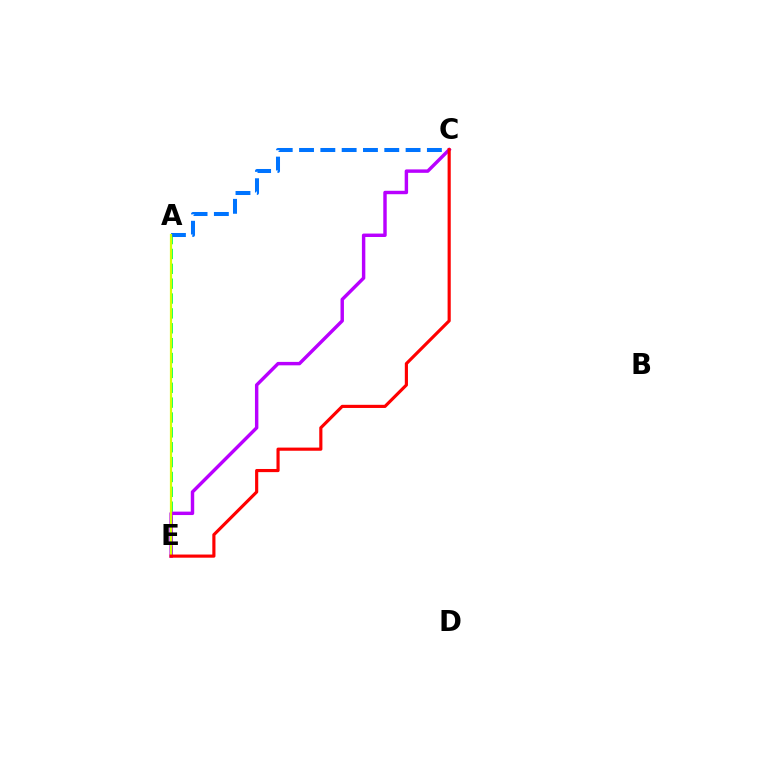{('A', 'E'): [{'color': '#00ff5c', 'line_style': 'dashed', 'thickness': 2.02}, {'color': '#d1ff00', 'line_style': 'solid', 'thickness': 1.59}], ('A', 'C'): [{'color': '#0074ff', 'line_style': 'dashed', 'thickness': 2.89}], ('C', 'E'): [{'color': '#b900ff', 'line_style': 'solid', 'thickness': 2.47}, {'color': '#ff0000', 'line_style': 'solid', 'thickness': 2.27}]}